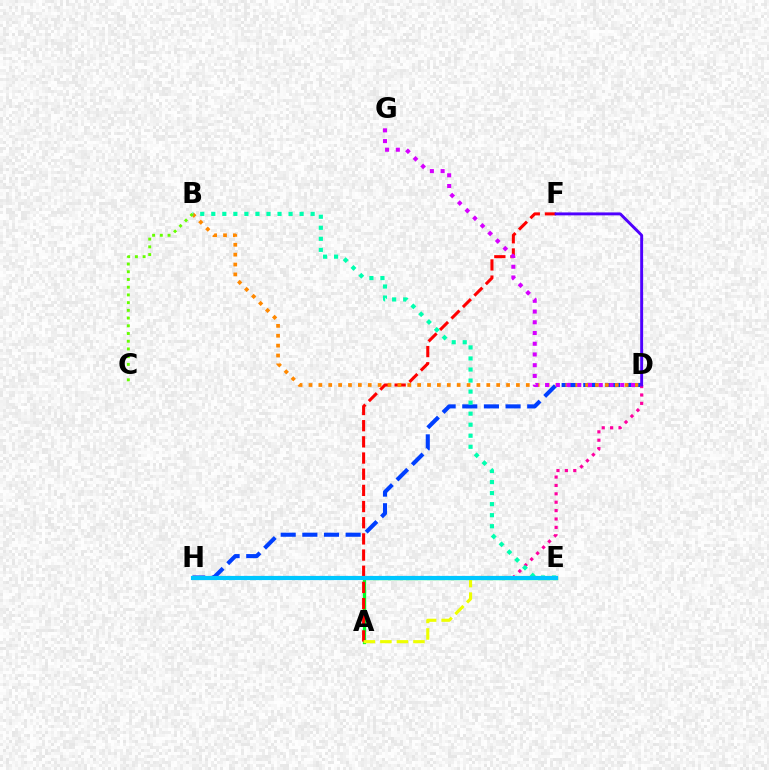{('A', 'E'): [{'color': '#00ff27', 'line_style': 'solid', 'thickness': 2.38}, {'color': '#eeff00', 'line_style': 'dashed', 'thickness': 2.24}], ('D', 'H'): [{'color': '#003fff', 'line_style': 'dashed', 'thickness': 2.94}, {'color': '#ff00a0', 'line_style': 'dotted', 'thickness': 2.28}], ('A', 'F'): [{'color': '#ff0000', 'line_style': 'dashed', 'thickness': 2.2}], ('B', 'D'): [{'color': '#ff8800', 'line_style': 'dotted', 'thickness': 2.68}], ('D', 'G'): [{'color': '#d600ff', 'line_style': 'dotted', 'thickness': 2.92}], ('D', 'F'): [{'color': '#4f00ff', 'line_style': 'solid', 'thickness': 2.11}], ('B', 'E'): [{'color': '#00ffaf', 'line_style': 'dotted', 'thickness': 3.0}], ('E', 'H'): [{'color': '#00c7ff', 'line_style': 'solid', 'thickness': 2.99}], ('B', 'C'): [{'color': '#66ff00', 'line_style': 'dotted', 'thickness': 2.1}]}